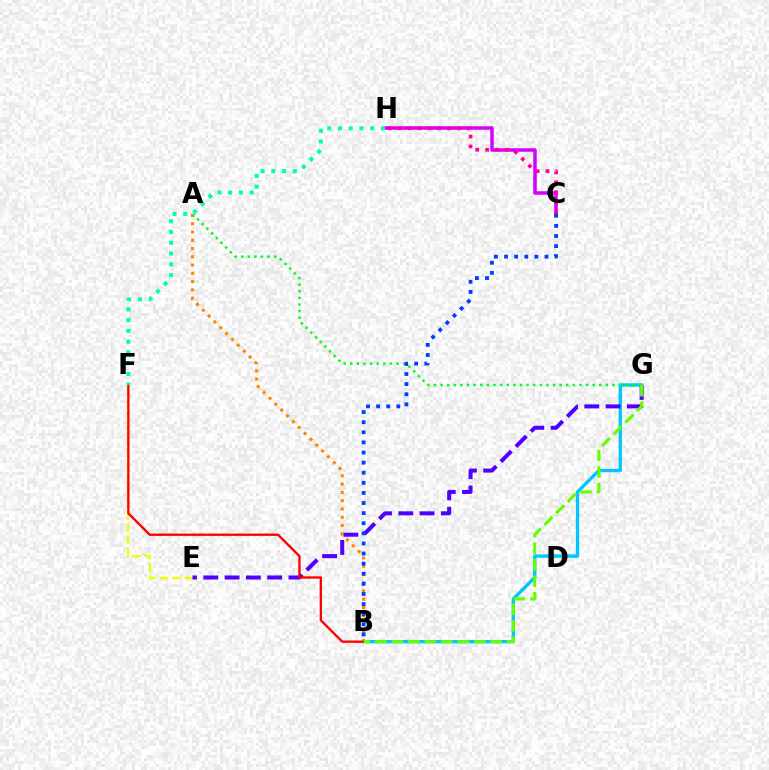{('E', 'F'): [{'color': '#eeff00', 'line_style': 'dashed', 'thickness': 1.68}], ('B', 'G'): [{'color': '#00c7ff', 'line_style': 'solid', 'thickness': 2.41}, {'color': '#66ff00', 'line_style': 'dashed', 'thickness': 2.24}], ('C', 'H'): [{'color': '#d600ff', 'line_style': 'solid', 'thickness': 2.53}, {'color': '#ff00a0', 'line_style': 'dotted', 'thickness': 2.69}], ('E', 'G'): [{'color': '#4f00ff', 'line_style': 'dashed', 'thickness': 2.89}], ('A', 'B'): [{'color': '#ff8800', 'line_style': 'dotted', 'thickness': 2.25}], ('A', 'G'): [{'color': '#00ff27', 'line_style': 'dotted', 'thickness': 1.8}], ('B', 'F'): [{'color': '#ff0000', 'line_style': 'solid', 'thickness': 1.67}], ('F', 'H'): [{'color': '#00ffaf', 'line_style': 'dotted', 'thickness': 2.92}], ('B', 'C'): [{'color': '#003fff', 'line_style': 'dotted', 'thickness': 2.75}]}